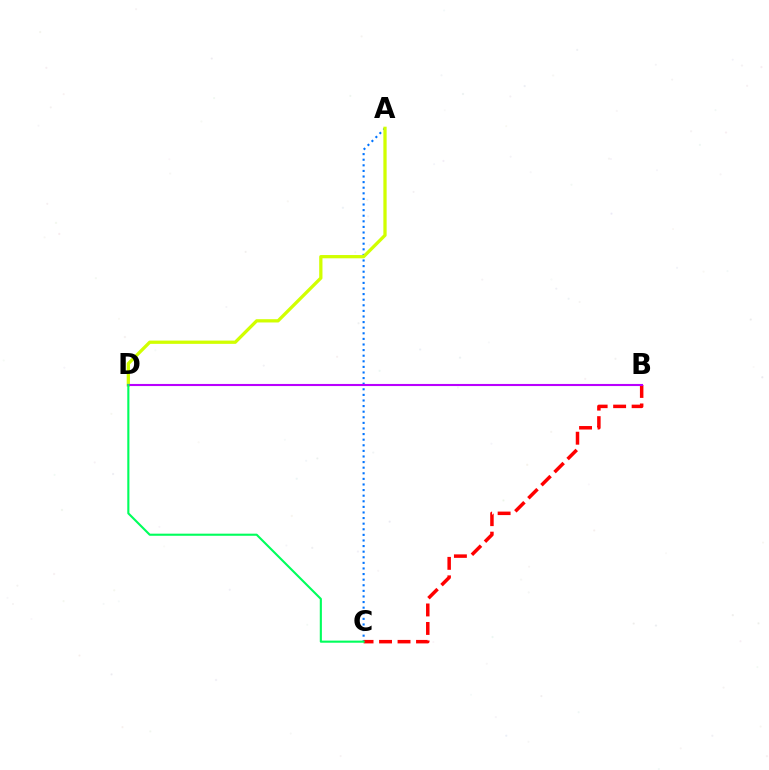{('A', 'C'): [{'color': '#0074ff', 'line_style': 'dotted', 'thickness': 1.52}], ('A', 'D'): [{'color': '#d1ff00', 'line_style': 'solid', 'thickness': 2.35}], ('B', 'C'): [{'color': '#ff0000', 'line_style': 'dashed', 'thickness': 2.51}], ('B', 'D'): [{'color': '#b900ff', 'line_style': 'solid', 'thickness': 1.52}], ('C', 'D'): [{'color': '#00ff5c', 'line_style': 'solid', 'thickness': 1.52}]}